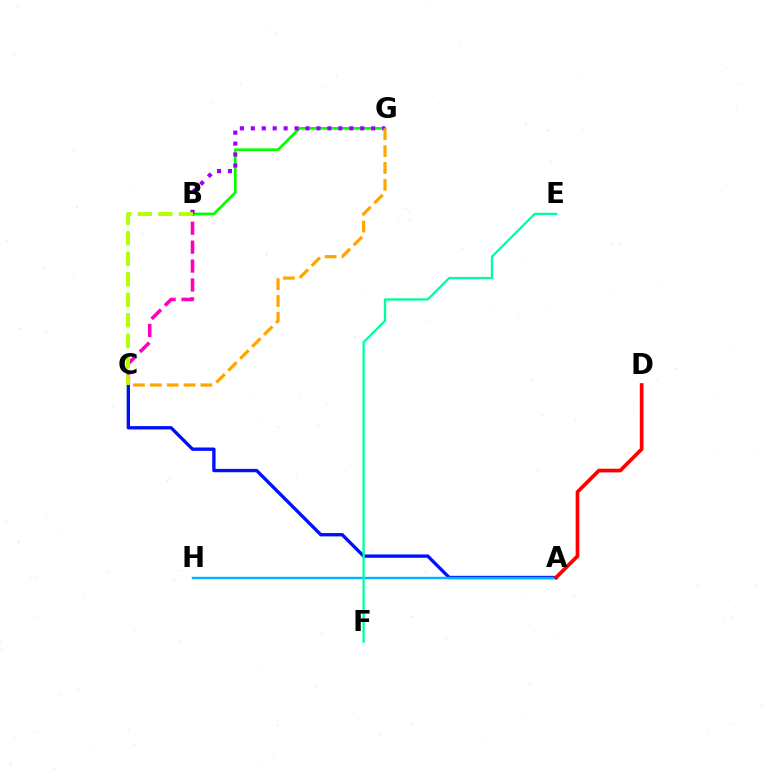{('B', 'C'): [{'color': '#ff00bd', 'line_style': 'dashed', 'thickness': 2.57}, {'color': '#b3ff00', 'line_style': 'dashed', 'thickness': 2.79}], ('A', 'C'): [{'color': '#0010ff', 'line_style': 'solid', 'thickness': 2.4}], ('A', 'H'): [{'color': '#00b5ff', 'line_style': 'solid', 'thickness': 1.73}], ('E', 'F'): [{'color': '#00ff9d', 'line_style': 'solid', 'thickness': 1.65}], ('A', 'D'): [{'color': '#ff0000', 'line_style': 'solid', 'thickness': 2.66}], ('B', 'G'): [{'color': '#08ff00', 'line_style': 'solid', 'thickness': 1.93}, {'color': '#9b00ff', 'line_style': 'dotted', 'thickness': 2.97}], ('C', 'G'): [{'color': '#ffa500', 'line_style': 'dashed', 'thickness': 2.29}]}